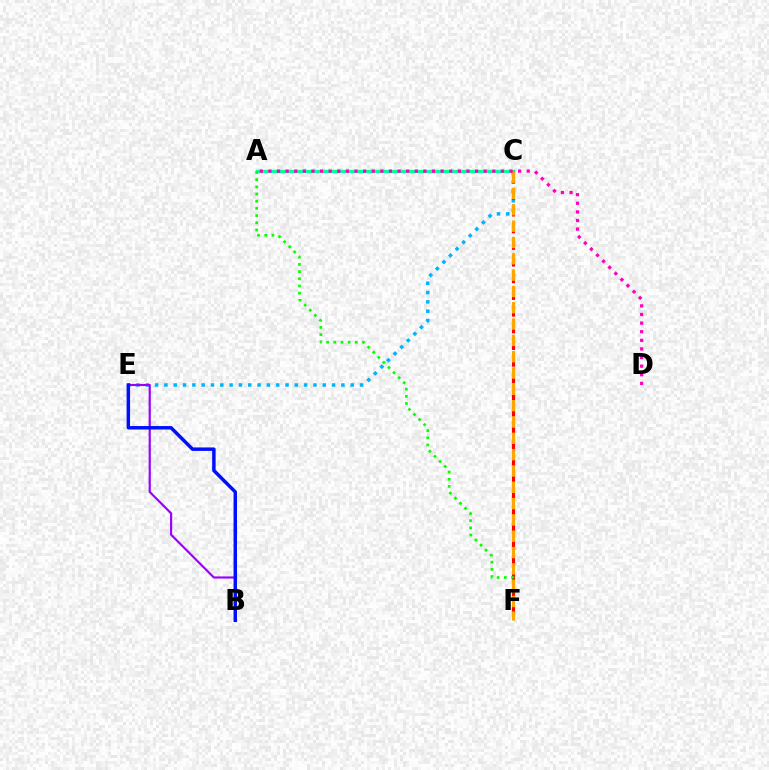{('A', 'C'): [{'color': '#b3ff00', 'line_style': 'dotted', 'thickness': 1.58}, {'color': '#00ff9d', 'line_style': 'solid', 'thickness': 2.34}], ('C', 'E'): [{'color': '#00b5ff', 'line_style': 'dotted', 'thickness': 2.53}], ('B', 'E'): [{'color': '#9b00ff', 'line_style': 'solid', 'thickness': 1.56}, {'color': '#0010ff', 'line_style': 'solid', 'thickness': 2.5}], ('C', 'F'): [{'color': '#ff0000', 'line_style': 'dashed', 'thickness': 2.27}, {'color': '#ffa500', 'line_style': 'dashed', 'thickness': 2.22}], ('A', 'F'): [{'color': '#08ff00', 'line_style': 'dotted', 'thickness': 1.95}], ('A', 'D'): [{'color': '#ff00bd', 'line_style': 'dotted', 'thickness': 2.34}]}